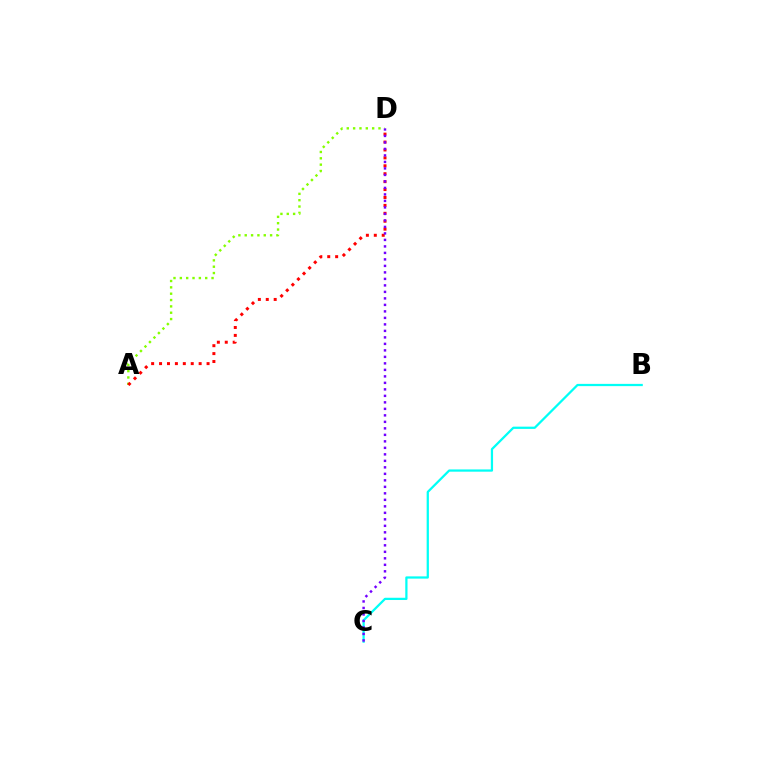{('A', 'D'): [{'color': '#84ff00', 'line_style': 'dotted', 'thickness': 1.72}, {'color': '#ff0000', 'line_style': 'dotted', 'thickness': 2.15}], ('B', 'C'): [{'color': '#00fff6', 'line_style': 'solid', 'thickness': 1.62}], ('C', 'D'): [{'color': '#7200ff', 'line_style': 'dotted', 'thickness': 1.77}]}